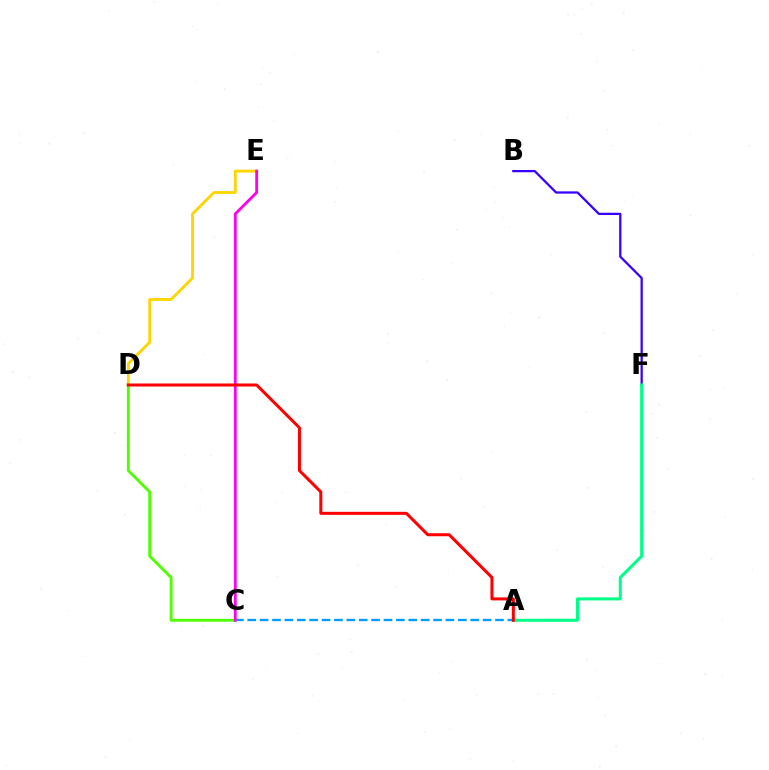{('A', 'C'): [{'color': '#009eff', 'line_style': 'dashed', 'thickness': 1.68}], ('D', 'E'): [{'color': '#ffd500', 'line_style': 'solid', 'thickness': 2.05}], ('B', 'F'): [{'color': '#3700ff', 'line_style': 'solid', 'thickness': 1.63}], ('A', 'F'): [{'color': '#00ff86', 'line_style': 'solid', 'thickness': 2.18}], ('C', 'D'): [{'color': '#4fff00', 'line_style': 'solid', 'thickness': 2.08}], ('C', 'E'): [{'color': '#ff00ed', 'line_style': 'solid', 'thickness': 2.02}], ('A', 'D'): [{'color': '#ff0000', 'line_style': 'solid', 'thickness': 2.18}]}